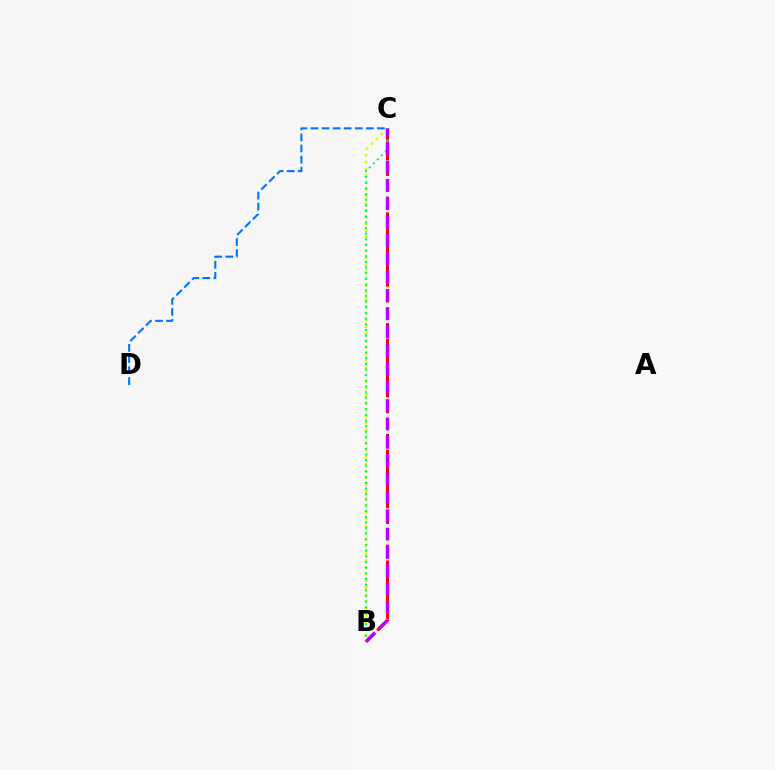{('B', 'C'): [{'color': '#d1ff00', 'line_style': 'dotted', 'thickness': 1.87}, {'color': '#ff0000', 'line_style': 'dashed', 'thickness': 2.15}, {'color': '#00ff5c', 'line_style': 'dotted', 'thickness': 1.54}, {'color': '#b900ff', 'line_style': 'dashed', 'thickness': 2.49}], ('C', 'D'): [{'color': '#0074ff', 'line_style': 'dashed', 'thickness': 1.51}]}